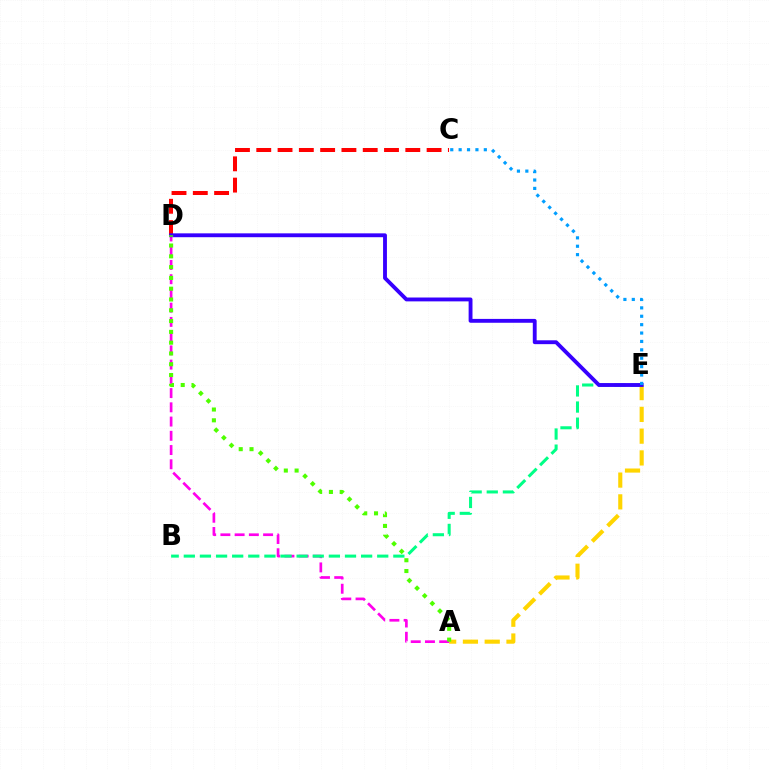{('A', 'E'): [{'color': '#ffd500', 'line_style': 'dashed', 'thickness': 2.96}], ('A', 'D'): [{'color': '#ff00ed', 'line_style': 'dashed', 'thickness': 1.93}, {'color': '#4fff00', 'line_style': 'dotted', 'thickness': 2.93}], ('B', 'E'): [{'color': '#00ff86', 'line_style': 'dashed', 'thickness': 2.19}], ('C', 'D'): [{'color': '#ff0000', 'line_style': 'dashed', 'thickness': 2.89}], ('D', 'E'): [{'color': '#3700ff', 'line_style': 'solid', 'thickness': 2.78}], ('C', 'E'): [{'color': '#009eff', 'line_style': 'dotted', 'thickness': 2.28}]}